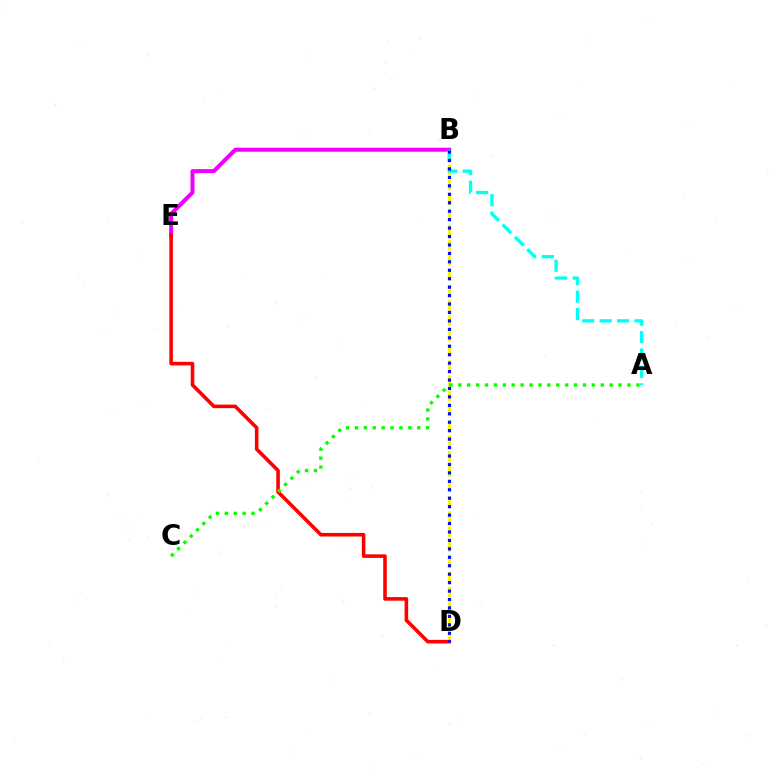{('B', 'E'): [{'color': '#ee00ff', 'line_style': 'solid', 'thickness': 2.88}], ('B', 'D'): [{'color': '#fcf500', 'line_style': 'dashed', 'thickness': 2.05}, {'color': '#0010ff', 'line_style': 'dotted', 'thickness': 2.29}], ('A', 'B'): [{'color': '#00fff6', 'line_style': 'dashed', 'thickness': 2.37}], ('D', 'E'): [{'color': '#ff0000', 'line_style': 'solid', 'thickness': 2.58}], ('A', 'C'): [{'color': '#08ff00', 'line_style': 'dotted', 'thickness': 2.42}]}